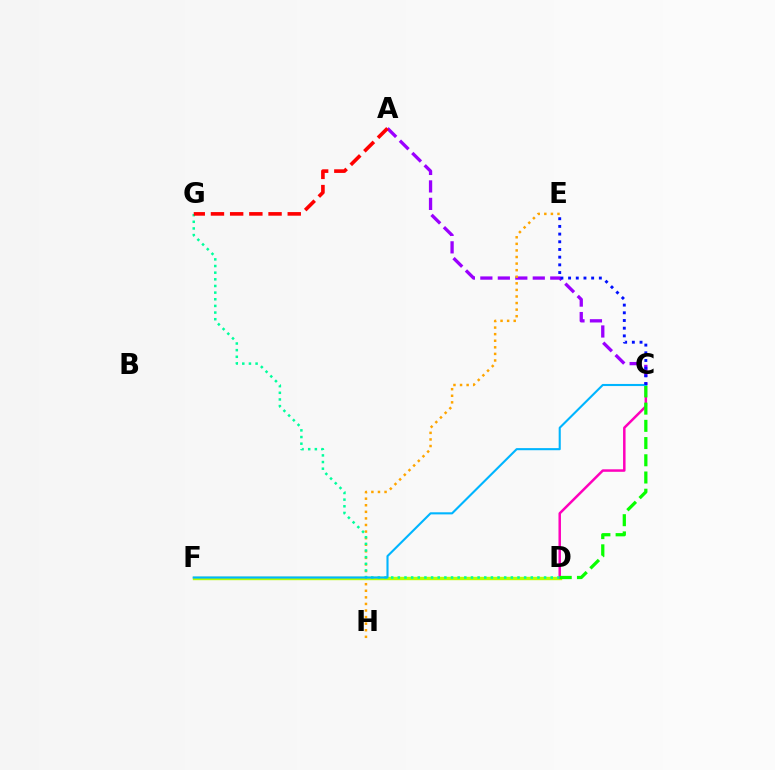{('A', 'C'): [{'color': '#9b00ff', 'line_style': 'dashed', 'thickness': 2.37}], ('D', 'F'): [{'color': '#b3ff00', 'line_style': 'solid', 'thickness': 2.44}], ('C', 'D'): [{'color': '#ff00bd', 'line_style': 'solid', 'thickness': 1.8}, {'color': '#08ff00', 'line_style': 'dashed', 'thickness': 2.34}], ('E', 'H'): [{'color': '#ffa500', 'line_style': 'dotted', 'thickness': 1.79}], ('D', 'G'): [{'color': '#00ff9d', 'line_style': 'dotted', 'thickness': 1.81}], ('C', 'F'): [{'color': '#00b5ff', 'line_style': 'solid', 'thickness': 1.52}], ('C', 'E'): [{'color': '#0010ff', 'line_style': 'dotted', 'thickness': 2.09}], ('A', 'G'): [{'color': '#ff0000', 'line_style': 'dashed', 'thickness': 2.61}]}